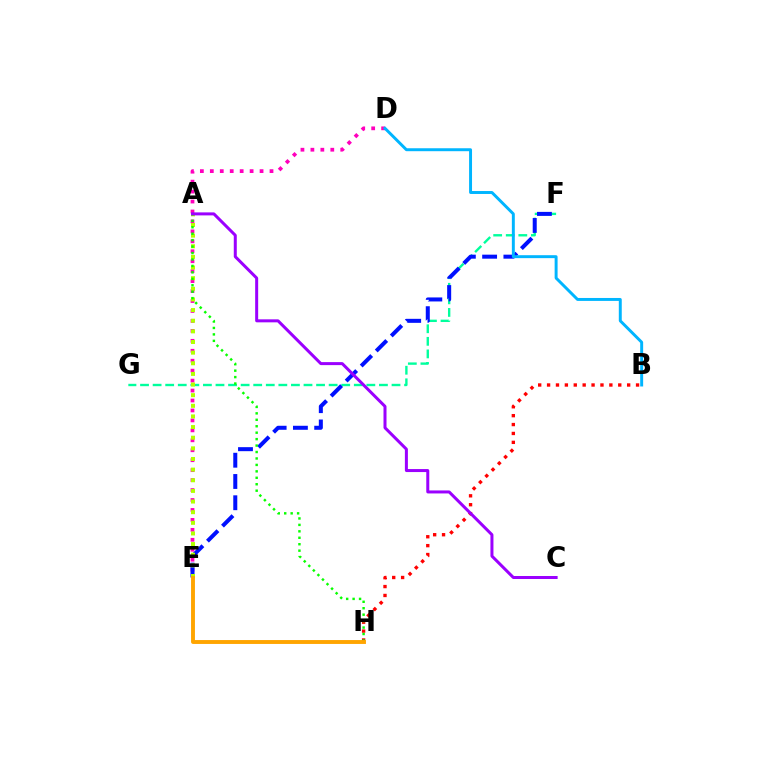{('D', 'E'): [{'color': '#ff00bd', 'line_style': 'dotted', 'thickness': 2.7}], ('F', 'G'): [{'color': '#00ff9d', 'line_style': 'dashed', 'thickness': 1.71}], ('B', 'H'): [{'color': '#ff0000', 'line_style': 'dotted', 'thickness': 2.42}], ('E', 'F'): [{'color': '#0010ff', 'line_style': 'dashed', 'thickness': 2.89}], ('B', 'D'): [{'color': '#00b5ff', 'line_style': 'solid', 'thickness': 2.12}], ('A', 'E'): [{'color': '#b3ff00', 'line_style': 'dotted', 'thickness': 2.89}], ('A', 'H'): [{'color': '#08ff00', 'line_style': 'dotted', 'thickness': 1.75}], ('E', 'H'): [{'color': '#ffa500', 'line_style': 'solid', 'thickness': 2.8}], ('A', 'C'): [{'color': '#9b00ff', 'line_style': 'solid', 'thickness': 2.16}]}